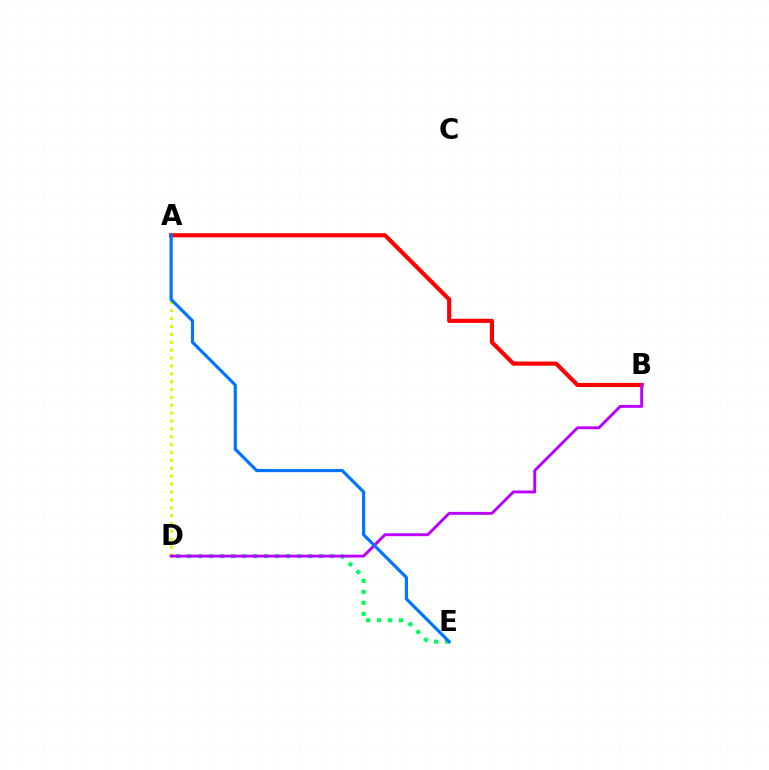{('D', 'E'): [{'color': '#00ff5c', 'line_style': 'dotted', 'thickness': 2.98}], ('A', 'D'): [{'color': '#d1ff00', 'line_style': 'dotted', 'thickness': 2.14}], ('A', 'B'): [{'color': '#ff0000', 'line_style': 'solid', 'thickness': 2.98}], ('B', 'D'): [{'color': '#b900ff', 'line_style': 'solid', 'thickness': 2.08}], ('A', 'E'): [{'color': '#0074ff', 'line_style': 'solid', 'thickness': 2.27}]}